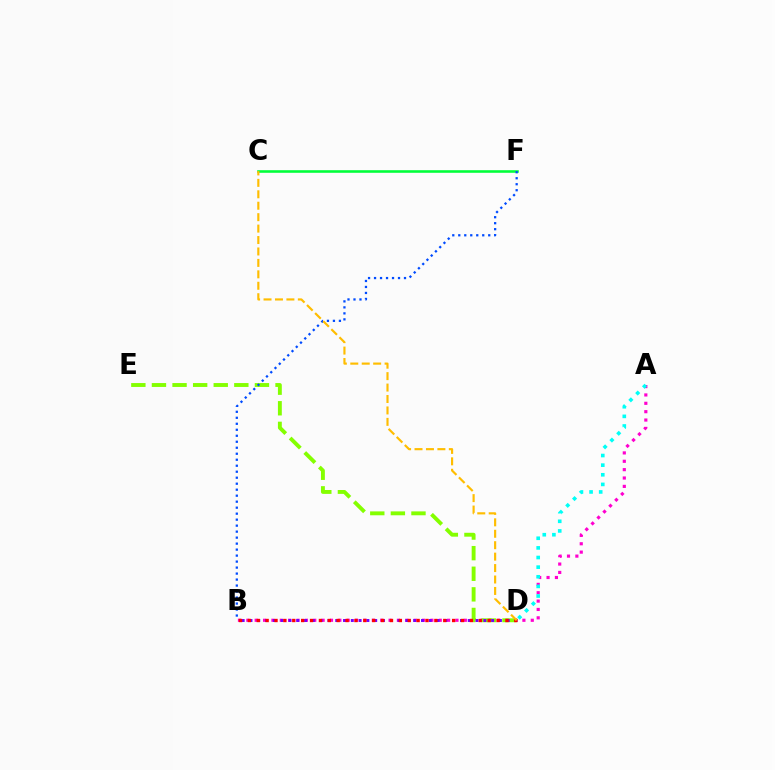{('A', 'B'): [{'color': '#ff00cf', 'line_style': 'dotted', 'thickness': 2.27}], ('D', 'E'): [{'color': '#84ff00', 'line_style': 'dashed', 'thickness': 2.8}], ('B', 'D'): [{'color': '#7200ff', 'line_style': 'dotted', 'thickness': 2.12}, {'color': '#ff0000', 'line_style': 'dotted', 'thickness': 2.41}], ('C', 'F'): [{'color': '#00ff39', 'line_style': 'solid', 'thickness': 1.86}], ('B', 'F'): [{'color': '#004bff', 'line_style': 'dotted', 'thickness': 1.63}], ('C', 'D'): [{'color': '#ffbd00', 'line_style': 'dashed', 'thickness': 1.55}], ('A', 'D'): [{'color': '#00fff6', 'line_style': 'dotted', 'thickness': 2.62}]}